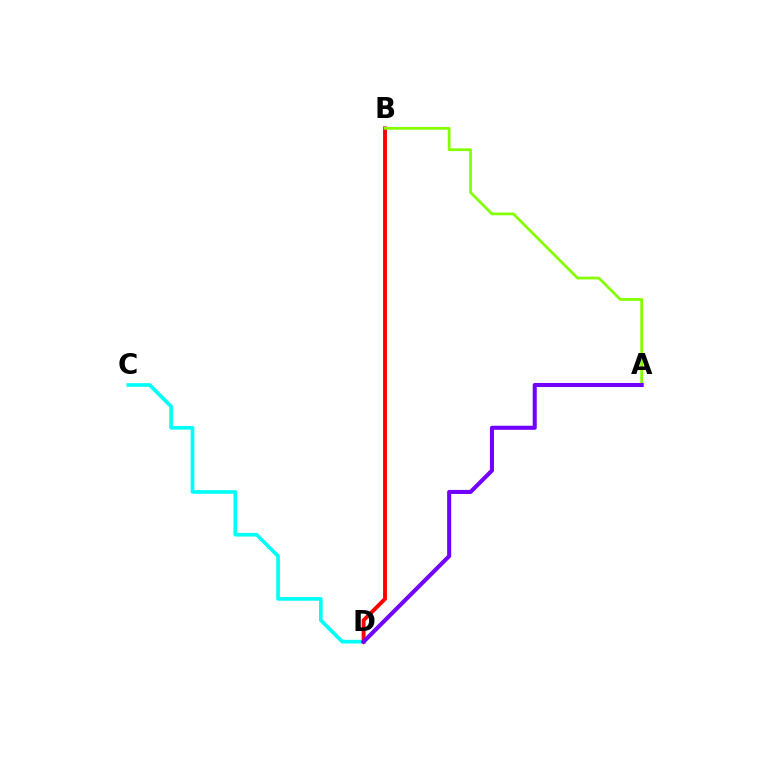{('C', 'D'): [{'color': '#00fff6', 'line_style': 'solid', 'thickness': 2.64}], ('B', 'D'): [{'color': '#ff0000', 'line_style': 'solid', 'thickness': 2.8}], ('A', 'B'): [{'color': '#84ff00', 'line_style': 'solid', 'thickness': 1.97}], ('A', 'D'): [{'color': '#7200ff', 'line_style': 'solid', 'thickness': 2.93}]}